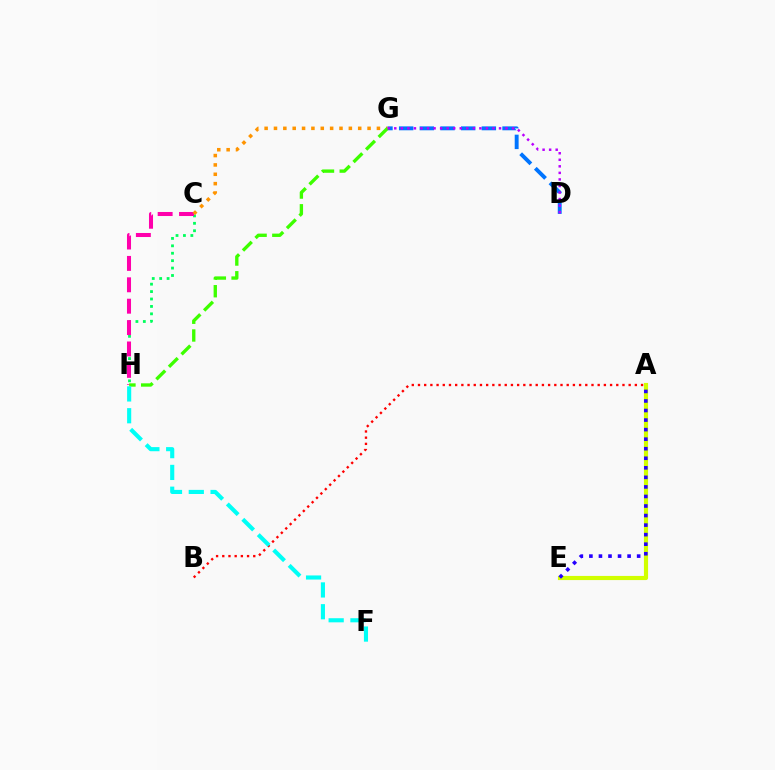{('A', 'E'): [{'color': '#d1ff00', 'line_style': 'solid', 'thickness': 2.99}, {'color': '#2500ff', 'line_style': 'dotted', 'thickness': 2.59}], ('C', 'H'): [{'color': '#00ff5c', 'line_style': 'dotted', 'thickness': 2.02}, {'color': '#ff00ac', 'line_style': 'dashed', 'thickness': 2.91}], ('D', 'G'): [{'color': '#0074ff', 'line_style': 'dashed', 'thickness': 2.81}, {'color': '#b900ff', 'line_style': 'dotted', 'thickness': 1.78}], ('A', 'B'): [{'color': '#ff0000', 'line_style': 'dotted', 'thickness': 1.68}], ('C', 'G'): [{'color': '#ff9400', 'line_style': 'dotted', 'thickness': 2.54}], ('G', 'H'): [{'color': '#3dff00', 'line_style': 'dashed', 'thickness': 2.41}], ('F', 'H'): [{'color': '#00fff6', 'line_style': 'dashed', 'thickness': 2.96}]}